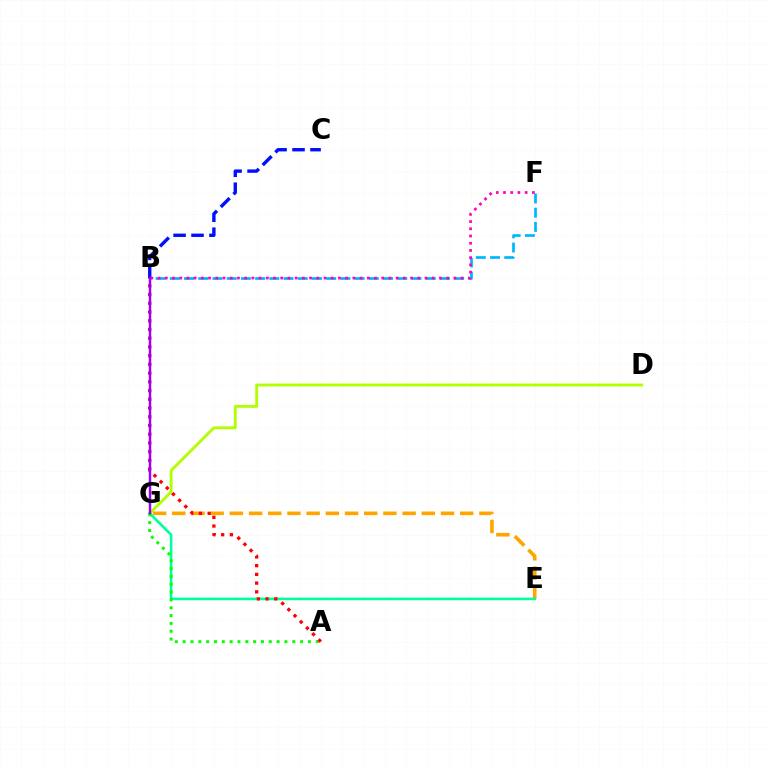{('D', 'G'): [{'color': '#b3ff00', 'line_style': 'solid', 'thickness': 2.07}], ('E', 'G'): [{'color': '#ffa500', 'line_style': 'dashed', 'thickness': 2.61}, {'color': '#00ff9d', 'line_style': 'solid', 'thickness': 1.87}], ('B', 'C'): [{'color': '#0010ff', 'line_style': 'dashed', 'thickness': 2.44}], ('A', 'G'): [{'color': '#08ff00', 'line_style': 'dotted', 'thickness': 2.13}], ('A', 'B'): [{'color': '#ff0000', 'line_style': 'dotted', 'thickness': 2.37}], ('B', 'F'): [{'color': '#00b5ff', 'line_style': 'dashed', 'thickness': 1.93}, {'color': '#ff00bd', 'line_style': 'dotted', 'thickness': 1.96}], ('B', 'G'): [{'color': '#9b00ff', 'line_style': 'solid', 'thickness': 1.77}]}